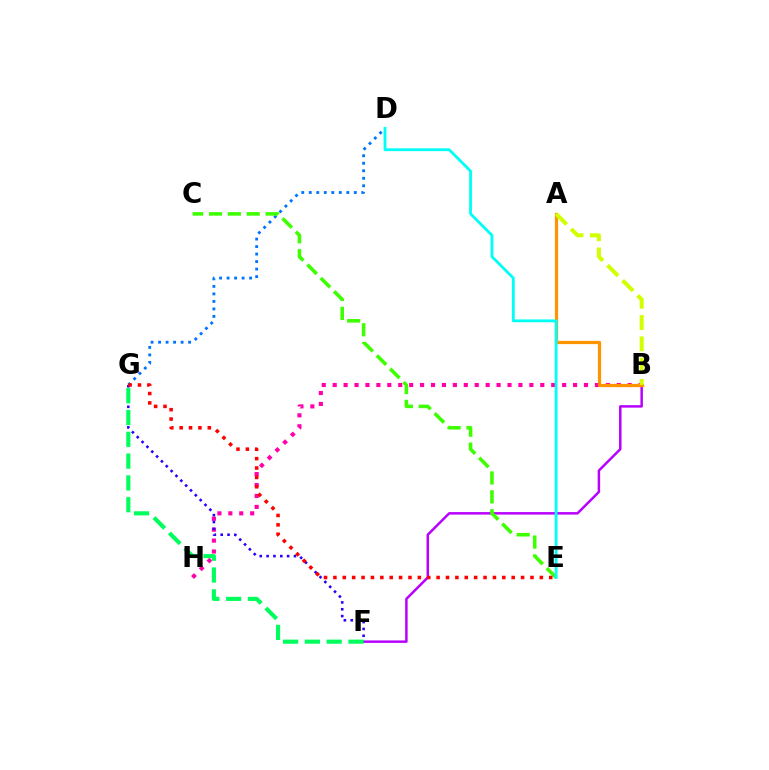{('B', 'H'): [{'color': '#ff00ac', 'line_style': 'dotted', 'thickness': 2.97}], ('B', 'F'): [{'color': '#b900ff', 'line_style': 'solid', 'thickness': 1.79}], ('D', 'G'): [{'color': '#0074ff', 'line_style': 'dotted', 'thickness': 2.04}], ('A', 'B'): [{'color': '#ff9400', 'line_style': 'solid', 'thickness': 2.32}, {'color': '#d1ff00', 'line_style': 'dashed', 'thickness': 2.89}], ('F', 'G'): [{'color': '#2500ff', 'line_style': 'dotted', 'thickness': 1.86}, {'color': '#00ff5c', 'line_style': 'dashed', 'thickness': 2.96}], ('C', 'E'): [{'color': '#3dff00', 'line_style': 'dashed', 'thickness': 2.56}], ('E', 'G'): [{'color': '#ff0000', 'line_style': 'dotted', 'thickness': 2.55}], ('D', 'E'): [{'color': '#00fff6', 'line_style': 'solid', 'thickness': 2.03}]}